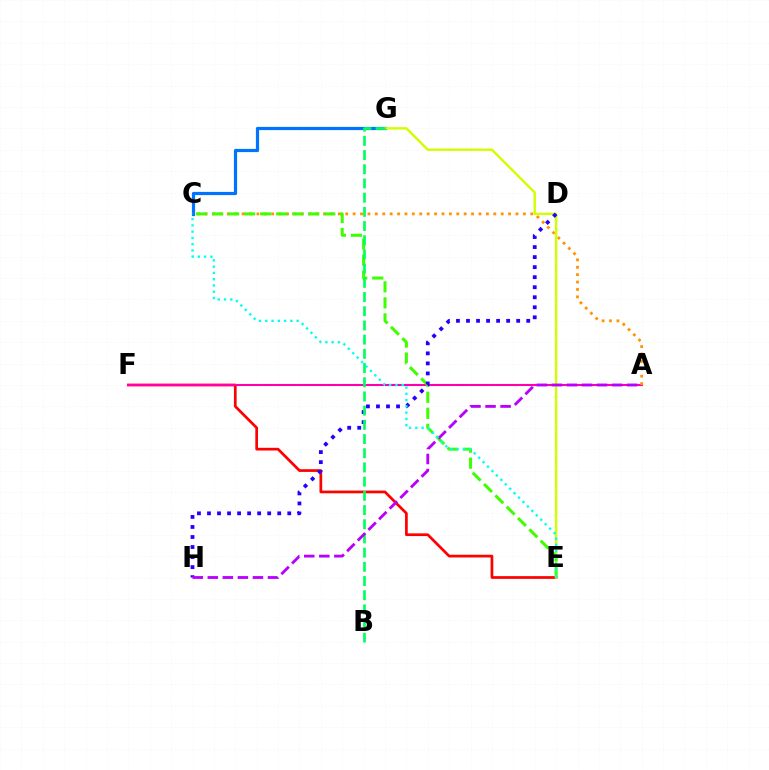{('E', 'F'): [{'color': '#ff0000', 'line_style': 'solid', 'thickness': 1.95}], ('A', 'F'): [{'color': '#ff00ac', 'line_style': 'solid', 'thickness': 1.5}], ('C', 'G'): [{'color': '#0074ff', 'line_style': 'solid', 'thickness': 2.31}], ('A', 'C'): [{'color': '#ff9400', 'line_style': 'dotted', 'thickness': 2.01}], ('E', 'G'): [{'color': '#d1ff00', 'line_style': 'solid', 'thickness': 1.73}], ('C', 'E'): [{'color': '#3dff00', 'line_style': 'dashed', 'thickness': 2.18}, {'color': '#00fff6', 'line_style': 'dotted', 'thickness': 1.7}], ('D', 'H'): [{'color': '#2500ff', 'line_style': 'dotted', 'thickness': 2.73}], ('B', 'G'): [{'color': '#00ff5c', 'line_style': 'dashed', 'thickness': 1.93}], ('A', 'H'): [{'color': '#b900ff', 'line_style': 'dashed', 'thickness': 2.04}]}